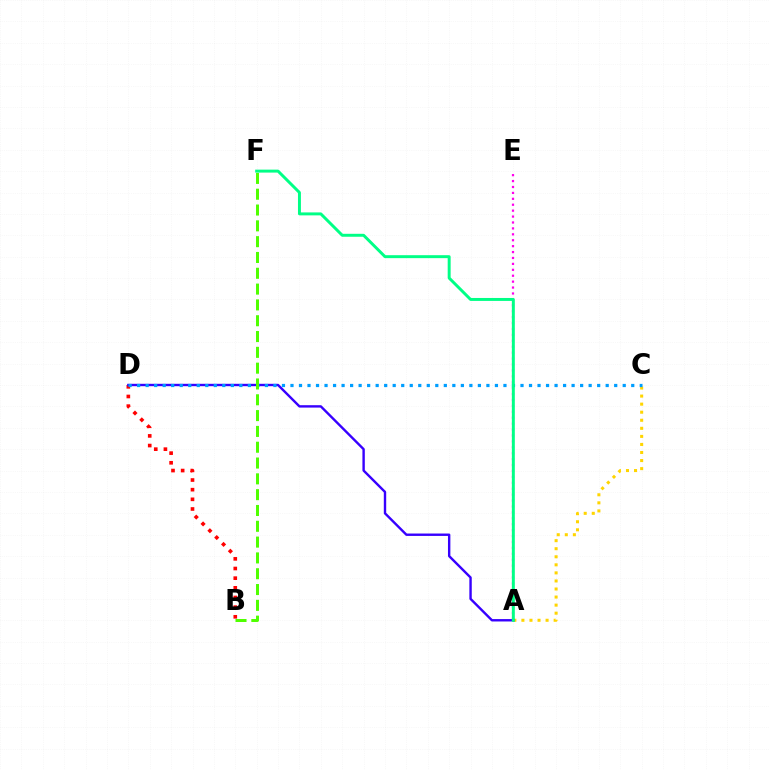{('A', 'C'): [{'color': '#ffd500', 'line_style': 'dotted', 'thickness': 2.19}], ('B', 'D'): [{'color': '#ff0000', 'line_style': 'dotted', 'thickness': 2.62}], ('A', 'E'): [{'color': '#ff00ed', 'line_style': 'dotted', 'thickness': 1.61}], ('A', 'D'): [{'color': '#3700ff', 'line_style': 'solid', 'thickness': 1.73}], ('C', 'D'): [{'color': '#009eff', 'line_style': 'dotted', 'thickness': 2.31}], ('B', 'F'): [{'color': '#4fff00', 'line_style': 'dashed', 'thickness': 2.15}], ('A', 'F'): [{'color': '#00ff86', 'line_style': 'solid', 'thickness': 2.13}]}